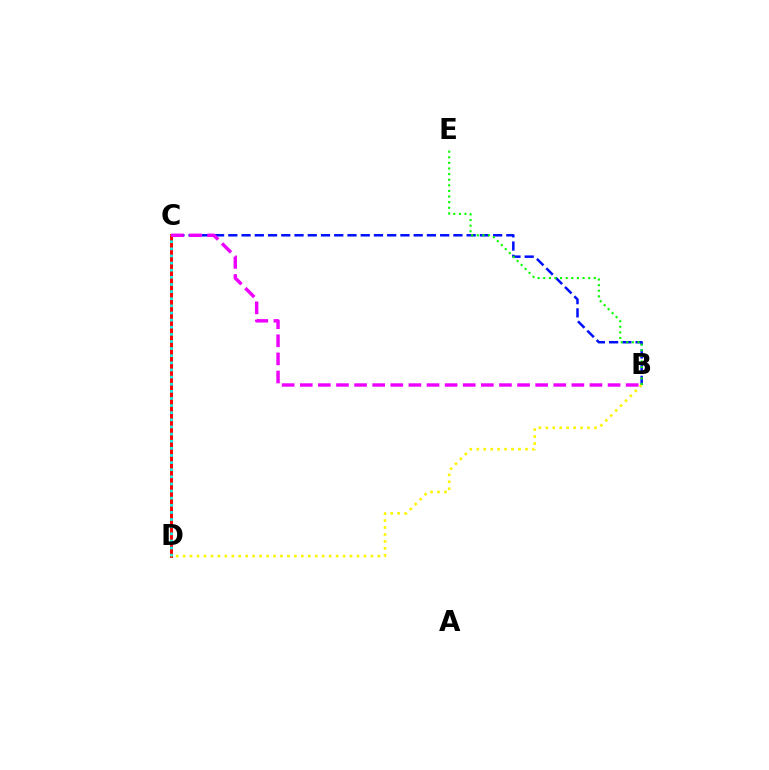{('B', 'C'): [{'color': '#0010ff', 'line_style': 'dashed', 'thickness': 1.8}, {'color': '#ee00ff', 'line_style': 'dashed', 'thickness': 2.46}], ('C', 'D'): [{'color': '#ff0000', 'line_style': 'solid', 'thickness': 2.13}, {'color': '#00fff6', 'line_style': 'dotted', 'thickness': 1.94}], ('B', 'D'): [{'color': '#fcf500', 'line_style': 'dotted', 'thickness': 1.89}], ('B', 'E'): [{'color': '#08ff00', 'line_style': 'dotted', 'thickness': 1.52}]}